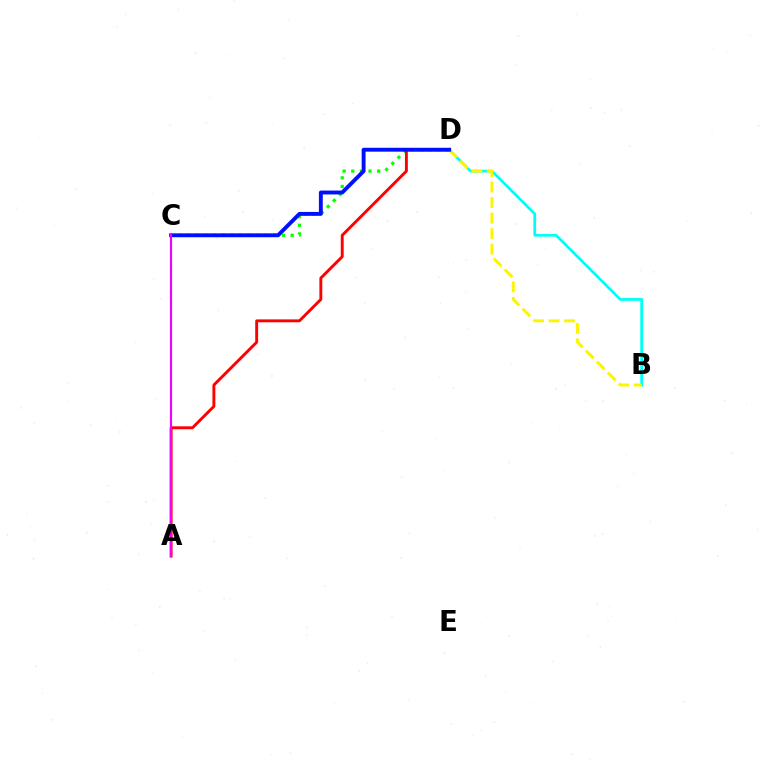{('C', 'D'): [{'color': '#08ff00', 'line_style': 'dotted', 'thickness': 2.35}, {'color': '#0010ff', 'line_style': 'solid', 'thickness': 2.8}], ('A', 'D'): [{'color': '#ff0000', 'line_style': 'solid', 'thickness': 2.08}], ('B', 'D'): [{'color': '#00fff6', 'line_style': 'solid', 'thickness': 2.0}, {'color': '#fcf500', 'line_style': 'dashed', 'thickness': 2.11}], ('A', 'C'): [{'color': '#ee00ff', 'line_style': 'solid', 'thickness': 1.53}]}